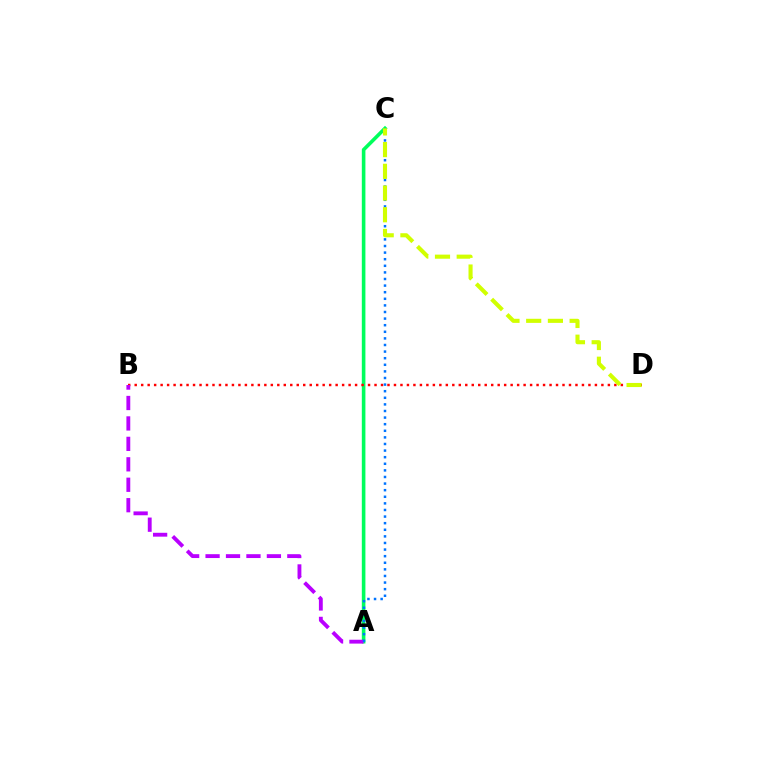{('A', 'C'): [{'color': '#00ff5c', 'line_style': 'solid', 'thickness': 2.59}, {'color': '#0074ff', 'line_style': 'dotted', 'thickness': 1.79}], ('B', 'D'): [{'color': '#ff0000', 'line_style': 'dotted', 'thickness': 1.76}], ('A', 'B'): [{'color': '#b900ff', 'line_style': 'dashed', 'thickness': 2.78}], ('C', 'D'): [{'color': '#d1ff00', 'line_style': 'dashed', 'thickness': 2.95}]}